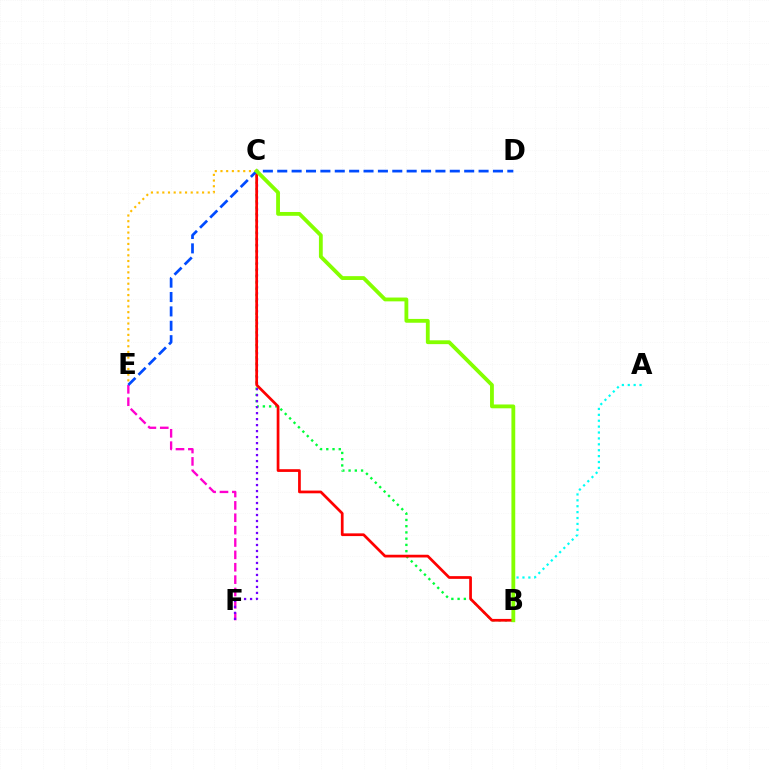{('B', 'C'): [{'color': '#00ff39', 'line_style': 'dotted', 'thickness': 1.7}, {'color': '#ff0000', 'line_style': 'solid', 'thickness': 1.96}, {'color': '#84ff00', 'line_style': 'solid', 'thickness': 2.75}], ('E', 'F'): [{'color': '#ff00cf', 'line_style': 'dashed', 'thickness': 1.68}], ('A', 'B'): [{'color': '#00fff6', 'line_style': 'dotted', 'thickness': 1.6}], ('C', 'E'): [{'color': '#ffbd00', 'line_style': 'dotted', 'thickness': 1.54}], ('C', 'F'): [{'color': '#7200ff', 'line_style': 'dotted', 'thickness': 1.63}], ('D', 'E'): [{'color': '#004bff', 'line_style': 'dashed', 'thickness': 1.95}]}